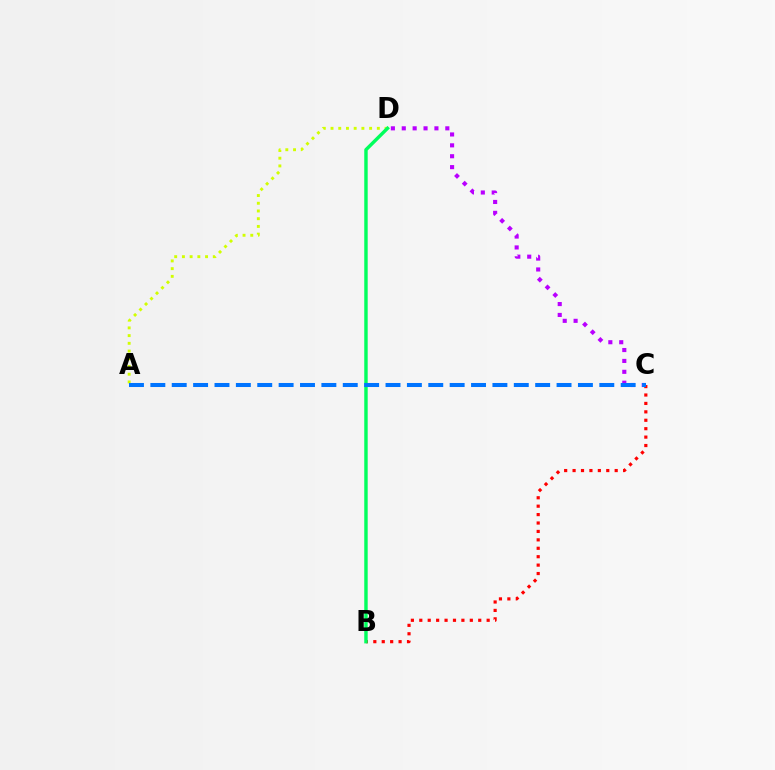{('B', 'C'): [{'color': '#ff0000', 'line_style': 'dotted', 'thickness': 2.29}], ('A', 'D'): [{'color': '#d1ff00', 'line_style': 'dotted', 'thickness': 2.1}], ('B', 'D'): [{'color': '#00ff5c', 'line_style': 'solid', 'thickness': 2.47}], ('C', 'D'): [{'color': '#b900ff', 'line_style': 'dotted', 'thickness': 2.96}], ('A', 'C'): [{'color': '#0074ff', 'line_style': 'dashed', 'thickness': 2.9}]}